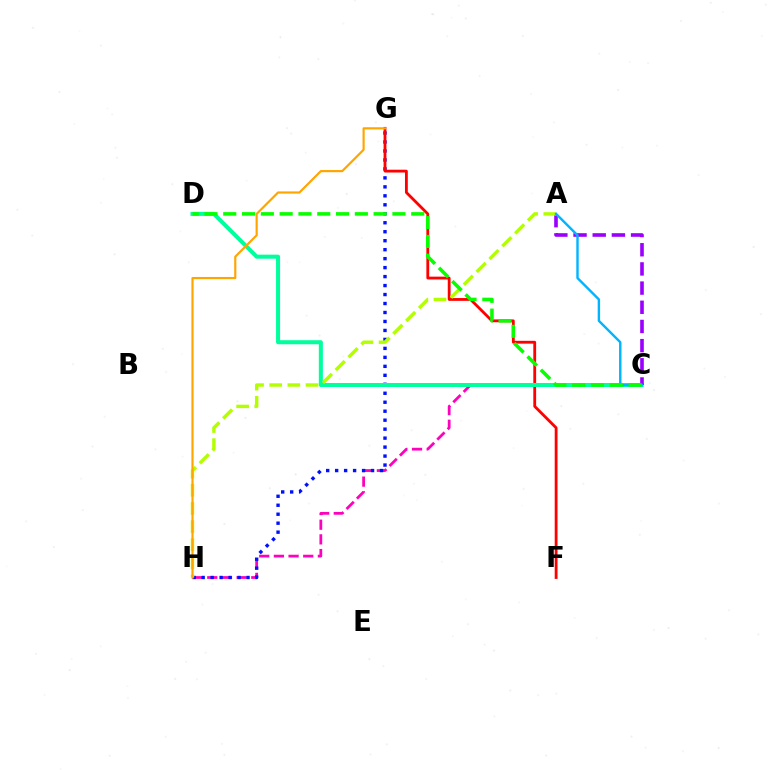{('C', 'H'): [{'color': '#ff00bd', 'line_style': 'dashed', 'thickness': 1.99}], ('G', 'H'): [{'color': '#0010ff', 'line_style': 'dotted', 'thickness': 2.44}, {'color': '#ffa500', 'line_style': 'solid', 'thickness': 1.56}], ('F', 'G'): [{'color': '#ff0000', 'line_style': 'solid', 'thickness': 2.03}], ('C', 'D'): [{'color': '#00ff9d', 'line_style': 'solid', 'thickness': 2.9}, {'color': '#08ff00', 'line_style': 'dashed', 'thickness': 2.55}], ('A', 'C'): [{'color': '#9b00ff', 'line_style': 'dashed', 'thickness': 2.6}, {'color': '#00b5ff', 'line_style': 'solid', 'thickness': 1.74}], ('A', 'H'): [{'color': '#b3ff00', 'line_style': 'dashed', 'thickness': 2.47}]}